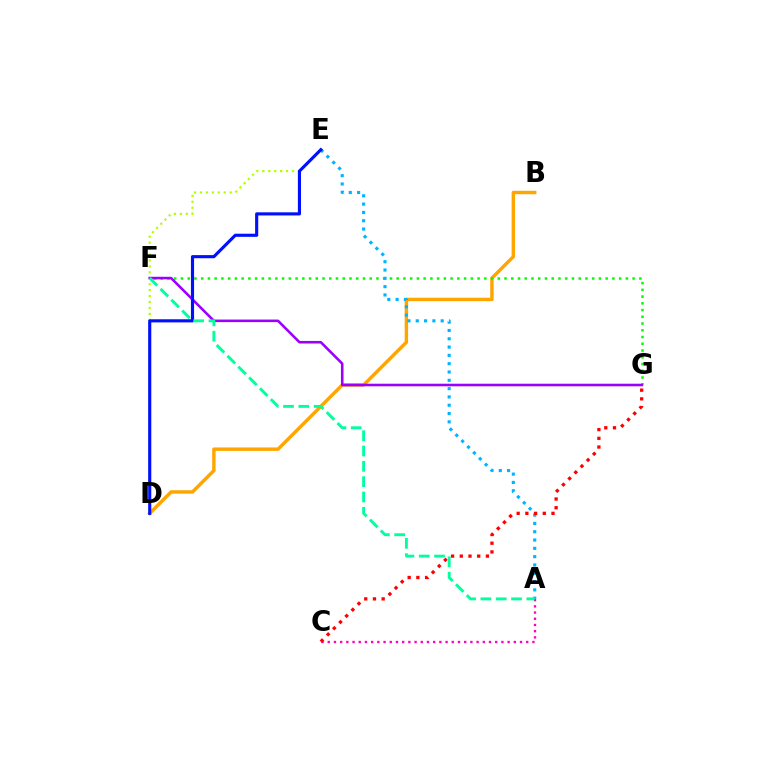{('B', 'D'): [{'color': '#ffa500', 'line_style': 'solid', 'thickness': 2.47}], ('F', 'G'): [{'color': '#08ff00', 'line_style': 'dotted', 'thickness': 1.83}, {'color': '#9b00ff', 'line_style': 'solid', 'thickness': 1.85}], ('A', 'C'): [{'color': '#ff00bd', 'line_style': 'dotted', 'thickness': 1.69}], ('A', 'E'): [{'color': '#00b5ff', 'line_style': 'dotted', 'thickness': 2.26}], ('C', 'G'): [{'color': '#ff0000', 'line_style': 'dotted', 'thickness': 2.37}], ('D', 'E'): [{'color': '#b3ff00', 'line_style': 'dotted', 'thickness': 1.61}, {'color': '#0010ff', 'line_style': 'solid', 'thickness': 2.25}], ('A', 'F'): [{'color': '#00ff9d', 'line_style': 'dashed', 'thickness': 2.08}]}